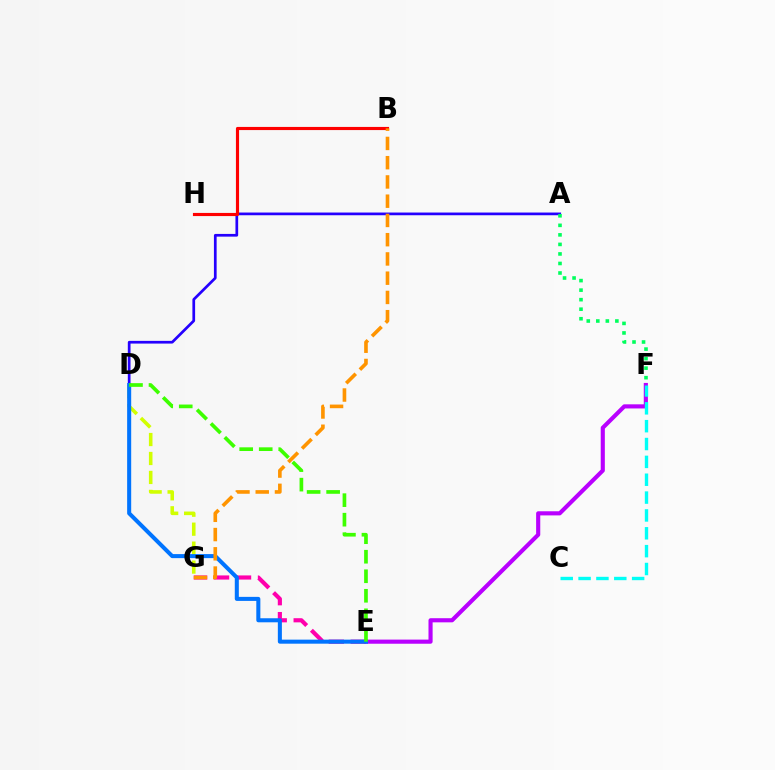{('D', 'G'): [{'color': '#d1ff00', 'line_style': 'dashed', 'thickness': 2.58}], ('E', 'G'): [{'color': '#ff00ac', 'line_style': 'dashed', 'thickness': 2.98}], ('A', 'D'): [{'color': '#2500ff', 'line_style': 'solid', 'thickness': 1.95}], ('A', 'F'): [{'color': '#00ff5c', 'line_style': 'dotted', 'thickness': 2.59}], ('E', 'F'): [{'color': '#b900ff', 'line_style': 'solid', 'thickness': 2.97}], ('B', 'H'): [{'color': '#ff0000', 'line_style': 'solid', 'thickness': 2.26}], ('D', 'E'): [{'color': '#0074ff', 'line_style': 'solid', 'thickness': 2.91}, {'color': '#3dff00', 'line_style': 'dashed', 'thickness': 2.65}], ('B', 'G'): [{'color': '#ff9400', 'line_style': 'dashed', 'thickness': 2.62}], ('C', 'F'): [{'color': '#00fff6', 'line_style': 'dashed', 'thickness': 2.43}]}